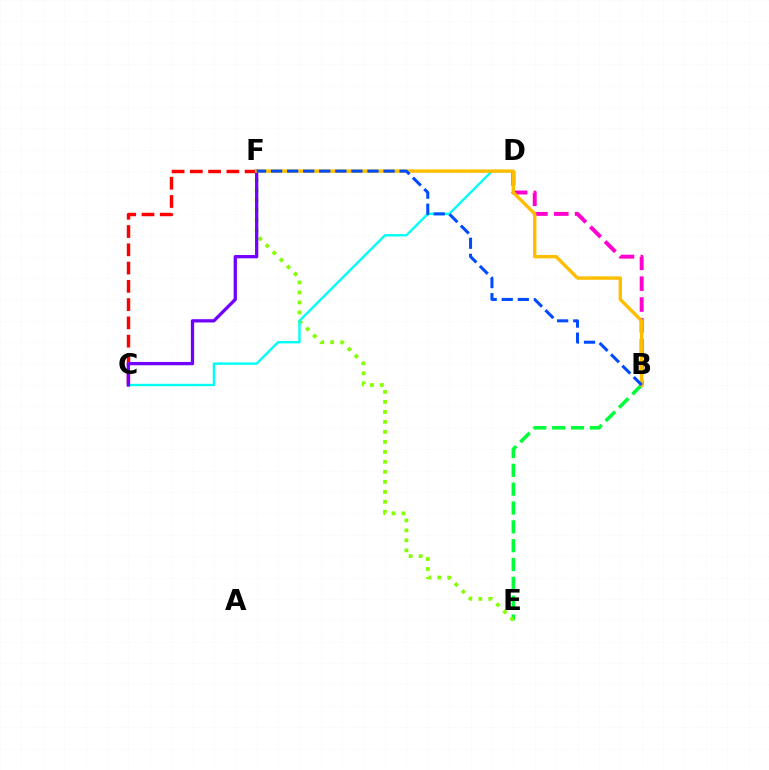{('B', 'E'): [{'color': '#00ff39', 'line_style': 'dashed', 'thickness': 2.56}], ('E', 'F'): [{'color': '#84ff00', 'line_style': 'dotted', 'thickness': 2.72}], ('C', 'F'): [{'color': '#ff0000', 'line_style': 'dashed', 'thickness': 2.48}, {'color': '#7200ff', 'line_style': 'solid', 'thickness': 2.37}], ('C', 'D'): [{'color': '#00fff6', 'line_style': 'solid', 'thickness': 1.72}], ('B', 'D'): [{'color': '#ff00cf', 'line_style': 'dashed', 'thickness': 2.83}], ('B', 'F'): [{'color': '#ffbd00', 'line_style': 'solid', 'thickness': 2.45}, {'color': '#004bff', 'line_style': 'dashed', 'thickness': 2.18}]}